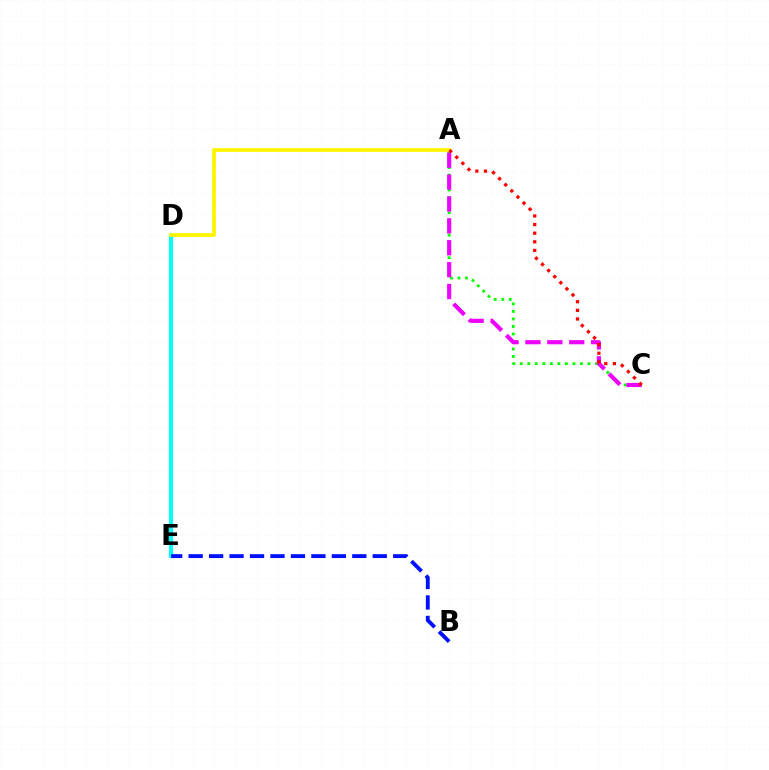{('A', 'C'): [{'color': '#08ff00', 'line_style': 'dotted', 'thickness': 2.04}, {'color': '#ee00ff', 'line_style': 'dashed', 'thickness': 2.97}, {'color': '#ff0000', 'line_style': 'dotted', 'thickness': 2.34}], ('D', 'E'): [{'color': '#00fff6', 'line_style': 'solid', 'thickness': 2.94}], ('A', 'D'): [{'color': '#fcf500', 'line_style': 'solid', 'thickness': 2.7}], ('B', 'E'): [{'color': '#0010ff', 'line_style': 'dashed', 'thickness': 2.78}]}